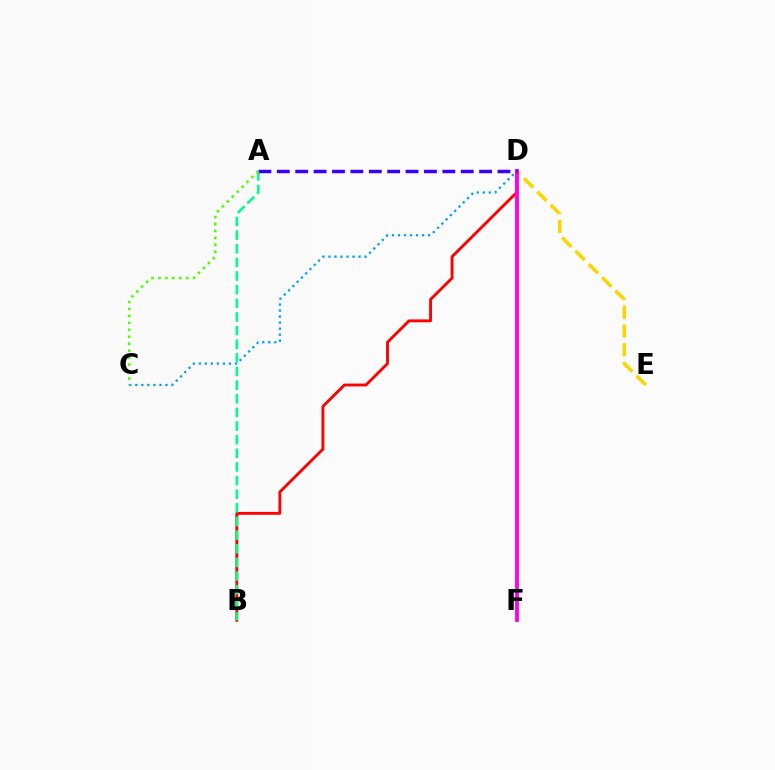{('C', 'D'): [{'color': '#009eff', 'line_style': 'dotted', 'thickness': 1.64}], ('D', 'E'): [{'color': '#ffd500', 'line_style': 'dashed', 'thickness': 2.55}], ('B', 'D'): [{'color': '#ff0000', 'line_style': 'solid', 'thickness': 2.06}], ('A', 'B'): [{'color': '#00ff86', 'line_style': 'dashed', 'thickness': 1.85}], ('D', 'F'): [{'color': '#ff00ed', 'line_style': 'solid', 'thickness': 2.77}], ('A', 'D'): [{'color': '#3700ff', 'line_style': 'dashed', 'thickness': 2.5}], ('A', 'C'): [{'color': '#4fff00', 'line_style': 'dotted', 'thickness': 1.89}]}